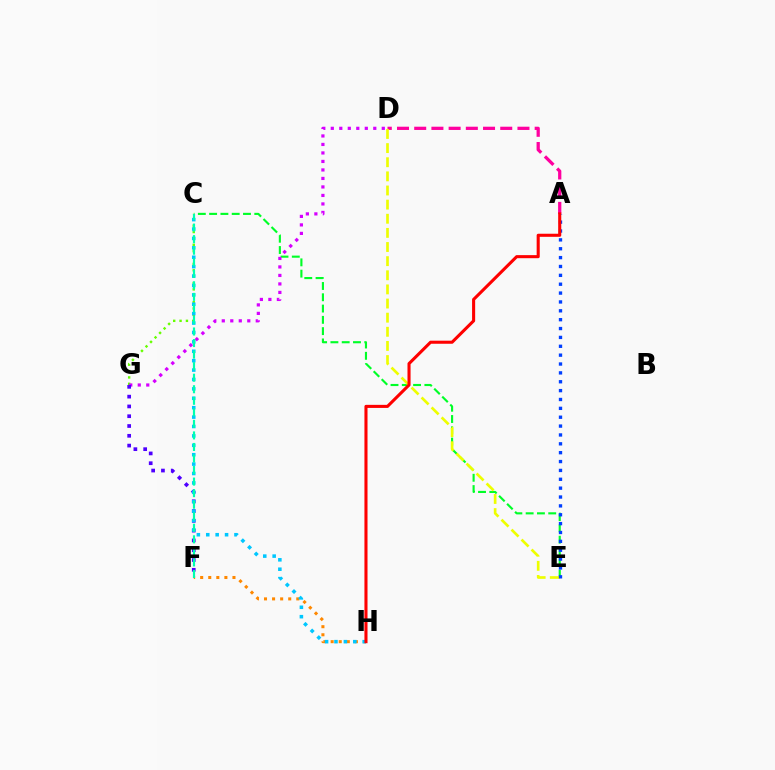{('C', 'G'): [{'color': '#66ff00', 'line_style': 'dotted', 'thickness': 1.73}], ('A', 'D'): [{'color': '#ff00a0', 'line_style': 'dashed', 'thickness': 2.34}], ('C', 'E'): [{'color': '#00ff27', 'line_style': 'dashed', 'thickness': 1.53}], ('D', 'E'): [{'color': '#eeff00', 'line_style': 'dashed', 'thickness': 1.92}], ('D', 'G'): [{'color': '#d600ff', 'line_style': 'dotted', 'thickness': 2.31}], ('F', 'G'): [{'color': '#4f00ff', 'line_style': 'dotted', 'thickness': 2.66}], ('A', 'E'): [{'color': '#003fff', 'line_style': 'dotted', 'thickness': 2.41}], ('F', 'H'): [{'color': '#ff8800', 'line_style': 'dotted', 'thickness': 2.19}], ('C', 'H'): [{'color': '#00c7ff', 'line_style': 'dotted', 'thickness': 2.55}], ('A', 'H'): [{'color': '#ff0000', 'line_style': 'solid', 'thickness': 2.21}], ('C', 'F'): [{'color': '#00ffaf', 'line_style': 'dashed', 'thickness': 1.57}]}